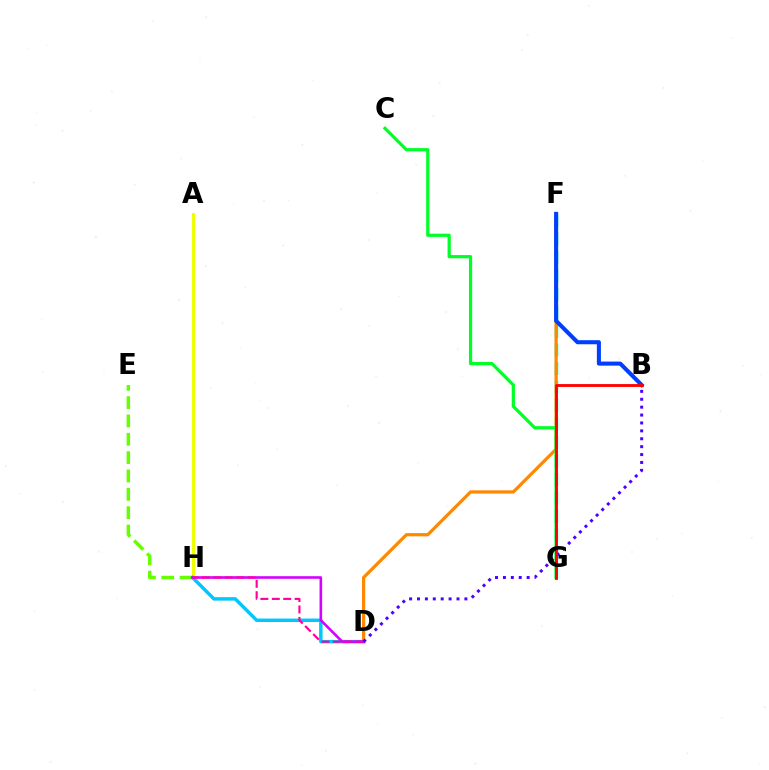{('E', 'H'): [{'color': '#66ff00', 'line_style': 'dashed', 'thickness': 2.49}], ('F', 'G'): [{'color': '#00ffaf', 'line_style': 'dashed', 'thickness': 2.51}], ('D', 'F'): [{'color': '#ff8800', 'line_style': 'solid', 'thickness': 2.32}], ('A', 'H'): [{'color': '#eeff00', 'line_style': 'solid', 'thickness': 2.17}], ('C', 'G'): [{'color': '#00ff27', 'line_style': 'solid', 'thickness': 2.31}], ('D', 'H'): [{'color': '#00c7ff', 'line_style': 'solid', 'thickness': 2.48}, {'color': '#d600ff', 'line_style': 'solid', 'thickness': 1.87}, {'color': '#ff00a0', 'line_style': 'dashed', 'thickness': 1.55}], ('B', 'F'): [{'color': '#003fff', 'line_style': 'solid', 'thickness': 2.93}], ('B', 'D'): [{'color': '#4f00ff', 'line_style': 'dotted', 'thickness': 2.15}], ('B', 'G'): [{'color': '#ff0000', 'line_style': 'solid', 'thickness': 2.05}]}